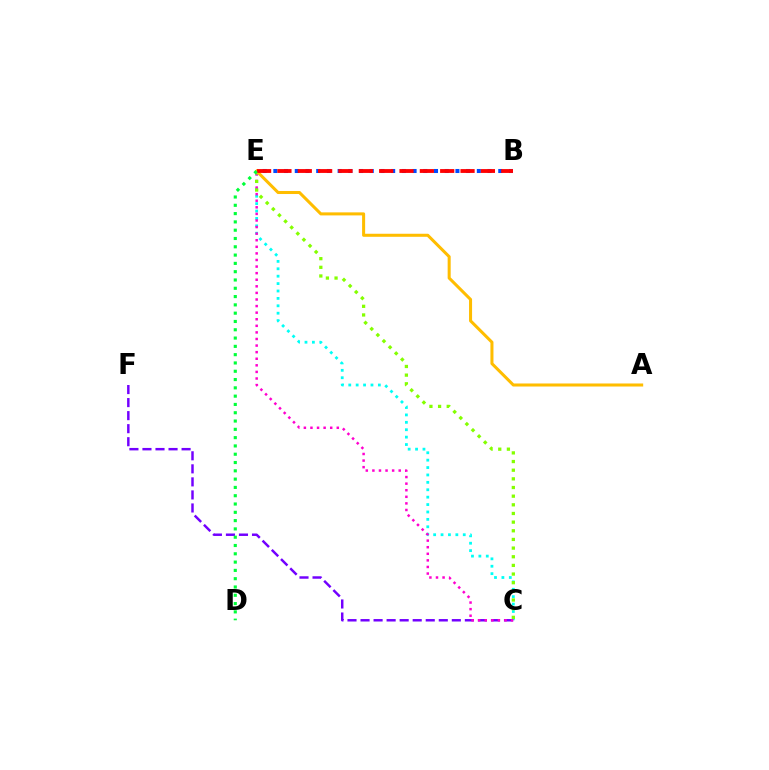{('C', 'E'): [{'color': '#00fff6', 'line_style': 'dotted', 'thickness': 2.01}, {'color': '#ff00cf', 'line_style': 'dotted', 'thickness': 1.79}, {'color': '#84ff00', 'line_style': 'dotted', 'thickness': 2.35}], ('C', 'F'): [{'color': '#7200ff', 'line_style': 'dashed', 'thickness': 1.77}], ('B', 'E'): [{'color': '#004bff', 'line_style': 'dotted', 'thickness': 2.91}, {'color': '#ff0000', 'line_style': 'dashed', 'thickness': 2.76}], ('A', 'E'): [{'color': '#ffbd00', 'line_style': 'solid', 'thickness': 2.19}], ('D', 'E'): [{'color': '#00ff39', 'line_style': 'dotted', 'thickness': 2.25}]}